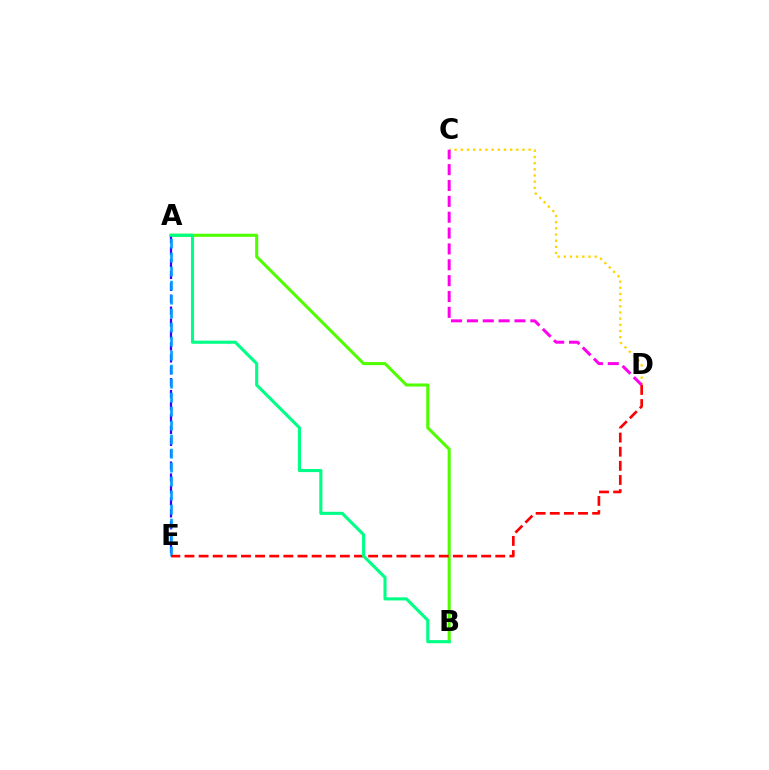{('A', 'B'): [{'color': '#4fff00', 'line_style': 'solid', 'thickness': 2.21}, {'color': '#00ff86', 'line_style': 'solid', 'thickness': 2.23}], ('A', 'E'): [{'color': '#3700ff', 'line_style': 'dashed', 'thickness': 1.62}, {'color': '#009eff', 'line_style': 'dashed', 'thickness': 1.9}], ('C', 'D'): [{'color': '#ffd500', 'line_style': 'dotted', 'thickness': 1.68}, {'color': '#ff00ed', 'line_style': 'dashed', 'thickness': 2.15}], ('D', 'E'): [{'color': '#ff0000', 'line_style': 'dashed', 'thickness': 1.92}]}